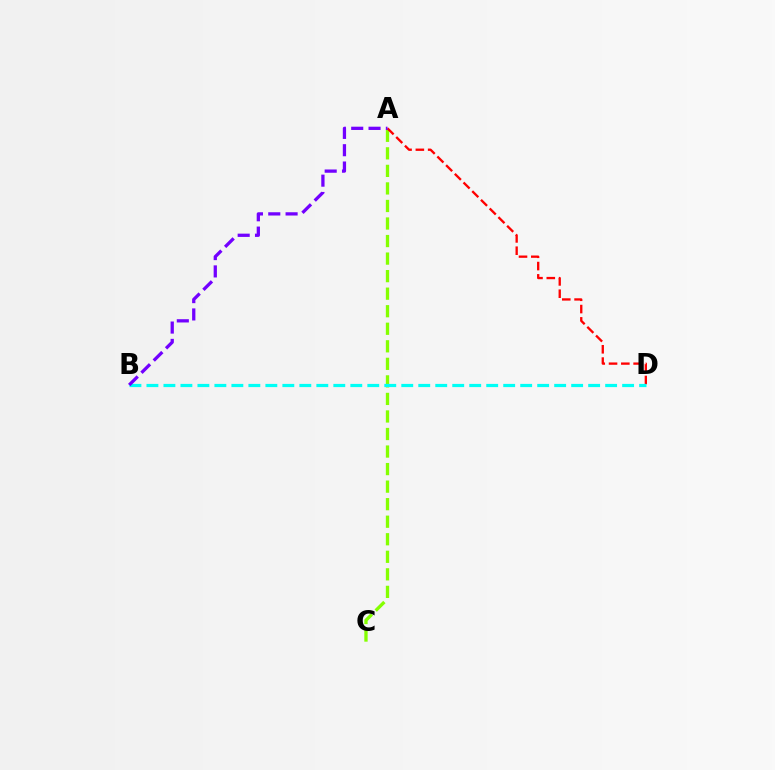{('A', 'C'): [{'color': '#84ff00', 'line_style': 'dashed', 'thickness': 2.38}], ('A', 'D'): [{'color': '#ff0000', 'line_style': 'dashed', 'thickness': 1.67}], ('B', 'D'): [{'color': '#00fff6', 'line_style': 'dashed', 'thickness': 2.31}], ('A', 'B'): [{'color': '#7200ff', 'line_style': 'dashed', 'thickness': 2.35}]}